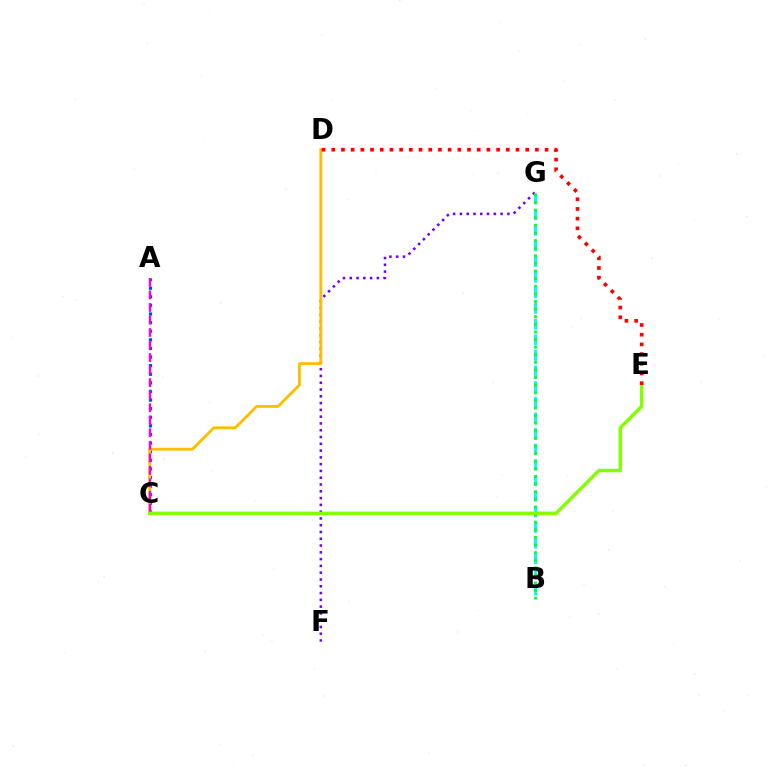{('F', 'G'): [{'color': '#7200ff', 'line_style': 'dotted', 'thickness': 1.84}], ('B', 'G'): [{'color': '#00fff6', 'line_style': 'dashed', 'thickness': 2.12}, {'color': '#00ff39', 'line_style': 'dotted', 'thickness': 2.07}], ('A', 'C'): [{'color': '#004bff', 'line_style': 'dotted', 'thickness': 2.34}, {'color': '#ff00cf', 'line_style': 'dashed', 'thickness': 1.7}], ('C', 'D'): [{'color': '#ffbd00', 'line_style': 'solid', 'thickness': 2.05}], ('C', 'E'): [{'color': '#84ff00', 'line_style': 'solid', 'thickness': 2.5}], ('D', 'E'): [{'color': '#ff0000', 'line_style': 'dotted', 'thickness': 2.63}]}